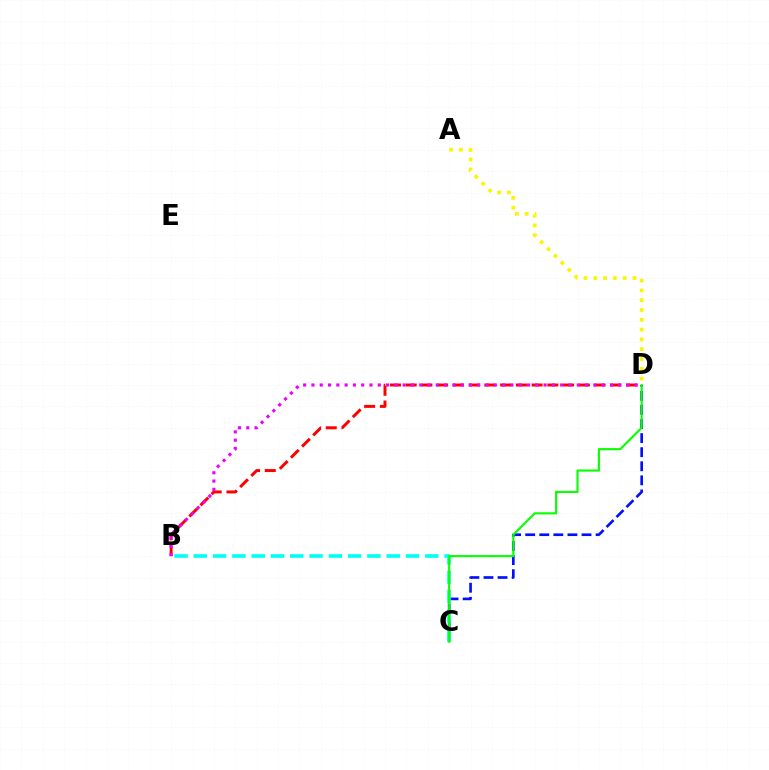{('B', 'D'): [{'color': '#ff0000', 'line_style': 'dashed', 'thickness': 2.14}, {'color': '#ee00ff', 'line_style': 'dotted', 'thickness': 2.25}], ('C', 'D'): [{'color': '#0010ff', 'line_style': 'dashed', 'thickness': 1.91}, {'color': '#08ff00', 'line_style': 'solid', 'thickness': 1.53}], ('B', 'C'): [{'color': '#00fff6', 'line_style': 'dashed', 'thickness': 2.62}], ('A', 'D'): [{'color': '#fcf500', 'line_style': 'dotted', 'thickness': 2.66}]}